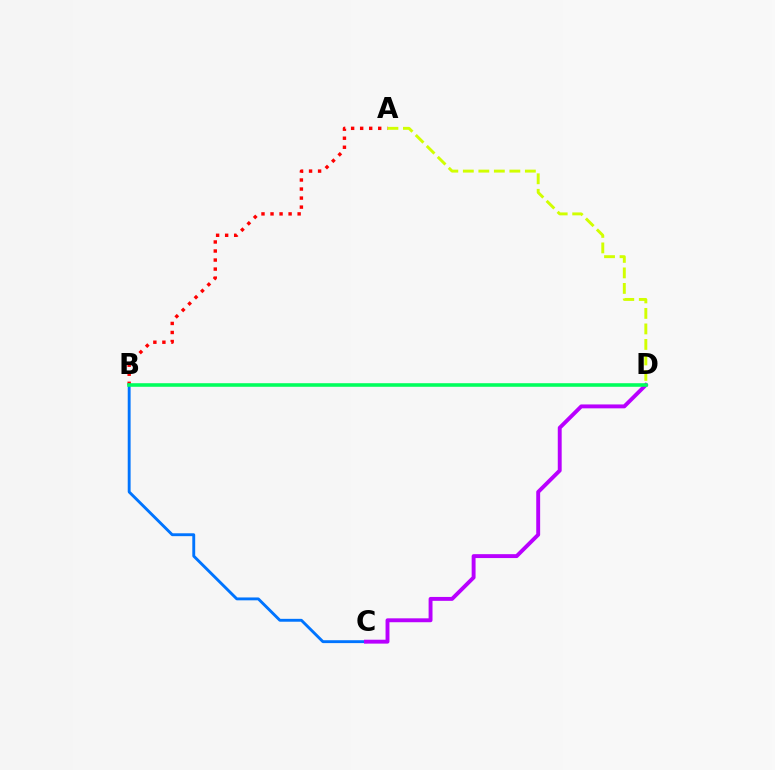{('A', 'B'): [{'color': '#ff0000', 'line_style': 'dotted', 'thickness': 2.45}], ('B', 'C'): [{'color': '#0074ff', 'line_style': 'solid', 'thickness': 2.07}], ('C', 'D'): [{'color': '#b900ff', 'line_style': 'solid', 'thickness': 2.81}], ('A', 'D'): [{'color': '#d1ff00', 'line_style': 'dashed', 'thickness': 2.11}], ('B', 'D'): [{'color': '#00ff5c', 'line_style': 'solid', 'thickness': 2.58}]}